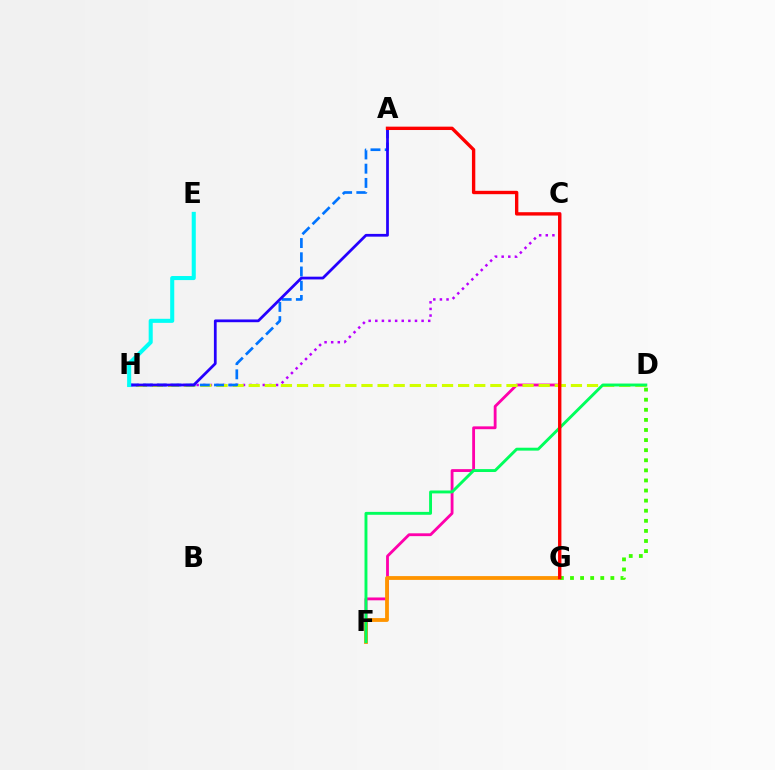{('C', 'F'): [{'color': '#ff00ac', 'line_style': 'solid', 'thickness': 2.04}], ('C', 'H'): [{'color': '#b900ff', 'line_style': 'dotted', 'thickness': 1.8}], ('D', 'H'): [{'color': '#d1ff00', 'line_style': 'dashed', 'thickness': 2.19}], ('A', 'H'): [{'color': '#0074ff', 'line_style': 'dashed', 'thickness': 1.93}, {'color': '#2500ff', 'line_style': 'solid', 'thickness': 1.98}], ('F', 'G'): [{'color': '#ff9400', 'line_style': 'solid', 'thickness': 2.74}], ('D', 'F'): [{'color': '#00ff5c', 'line_style': 'solid', 'thickness': 2.09}], ('E', 'H'): [{'color': '#00fff6', 'line_style': 'solid', 'thickness': 2.93}], ('D', 'G'): [{'color': '#3dff00', 'line_style': 'dotted', 'thickness': 2.74}], ('A', 'G'): [{'color': '#ff0000', 'line_style': 'solid', 'thickness': 2.42}]}